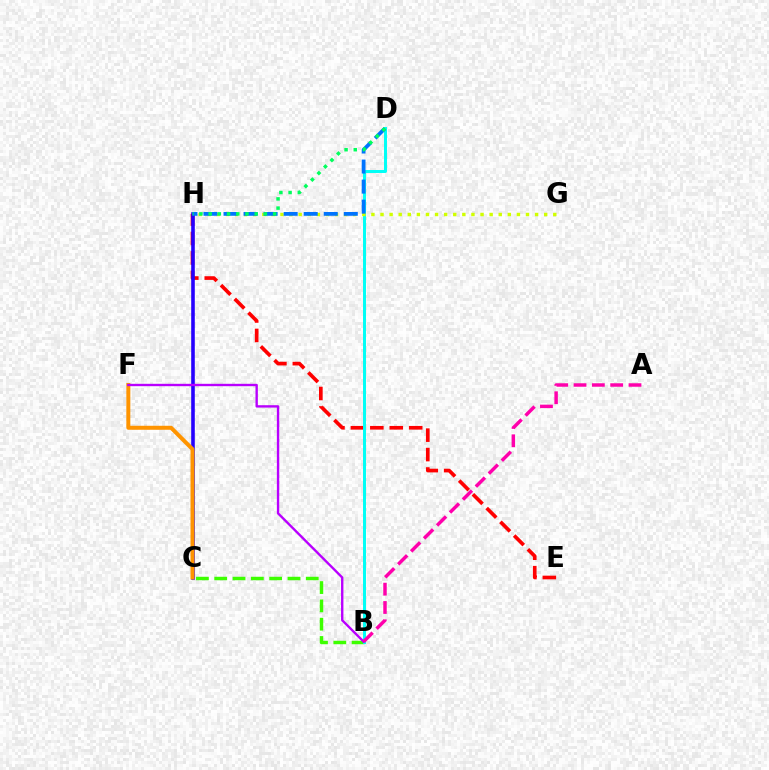{('E', 'H'): [{'color': '#ff0000', 'line_style': 'dashed', 'thickness': 2.64}], ('B', 'C'): [{'color': '#3dff00', 'line_style': 'dashed', 'thickness': 2.49}], ('C', 'H'): [{'color': '#2500ff', 'line_style': 'solid', 'thickness': 2.58}], ('B', 'D'): [{'color': '#00fff6', 'line_style': 'solid', 'thickness': 2.14}], ('G', 'H'): [{'color': '#d1ff00', 'line_style': 'dotted', 'thickness': 2.47}], ('D', 'H'): [{'color': '#0074ff', 'line_style': 'dashed', 'thickness': 2.72}, {'color': '#00ff5c', 'line_style': 'dotted', 'thickness': 2.5}], ('C', 'F'): [{'color': '#ff9400', 'line_style': 'solid', 'thickness': 2.88}], ('B', 'F'): [{'color': '#b900ff', 'line_style': 'solid', 'thickness': 1.71}], ('A', 'B'): [{'color': '#ff00ac', 'line_style': 'dashed', 'thickness': 2.49}]}